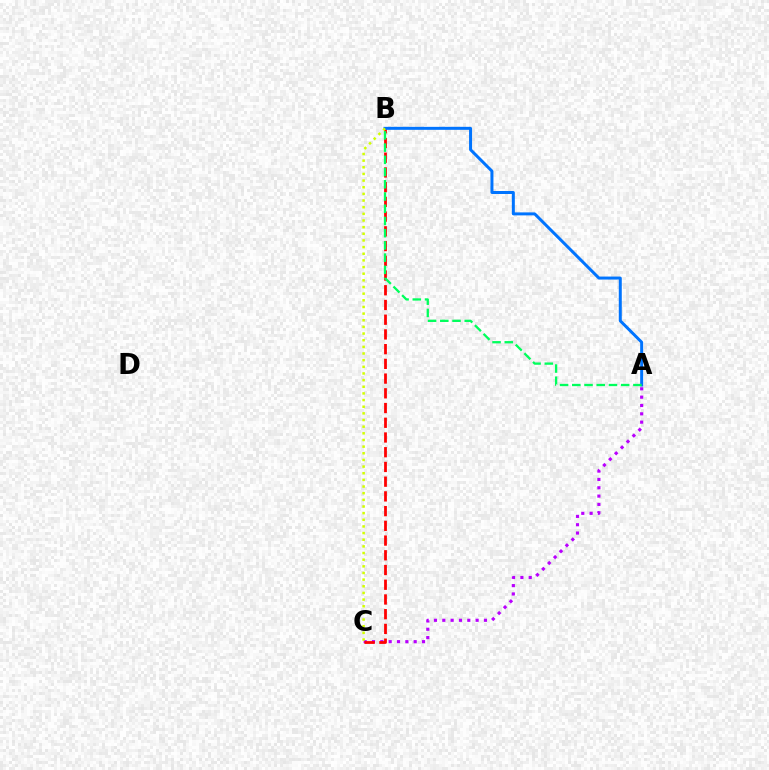{('A', 'C'): [{'color': '#b900ff', 'line_style': 'dotted', 'thickness': 2.26}], ('B', 'C'): [{'color': '#ff0000', 'line_style': 'dashed', 'thickness': 2.0}, {'color': '#d1ff00', 'line_style': 'dotted', 'thickness': 1.81}], ('A', 'B'): [{'color': '#0074ff', 'line_style': 'solid', 'thickness': 2.15}, {'color': '#00ff5c', 'line_style': 'dashed', 'thickness': 1.66}]}